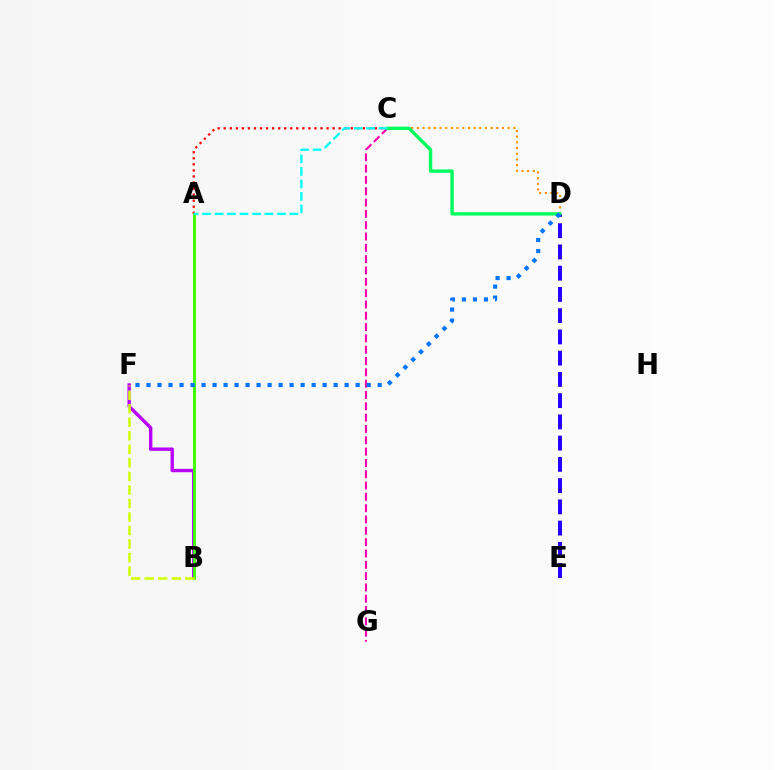{('A', 'C'): [{'color': '#ff0000', 'line_style': 'dotted', 'thickness': 1.64}, {'color': '#00fff6', 'line_style': 'dashed', 'thickness': 1.7}], ('D', 'E'): [{'color': '#2500ff', 'line_style': 'dashed', 'thickness': 2.89}], ('C', 'G'): [{'color': '#ff00ac', 'line_style': 'dashed', 'thickness': 1.54}], ('B', 'F'): [{'color': '#b900ff', 'line_style': 'solid', 'thickness': 2.43}, {'color': '#d1ff00', 'line_style': 'dashed', 'thickness': 1.84}], ('C', 'D'): [{'color': '#ff9400', 'line_style': 'dotted', 'thickness': 1.54}, {'color': '#00ff5c', 'line_style': 'solid', 'thickness': 2.42}], ('A', 'B'): [{'color': '#3dff00', 'line_style': 'solid', 'thickness': 2.09}], ('D', 'F'): [{'color': '#0074ff', 'line_style': 'dotted', 'thickness': 2.99}]}